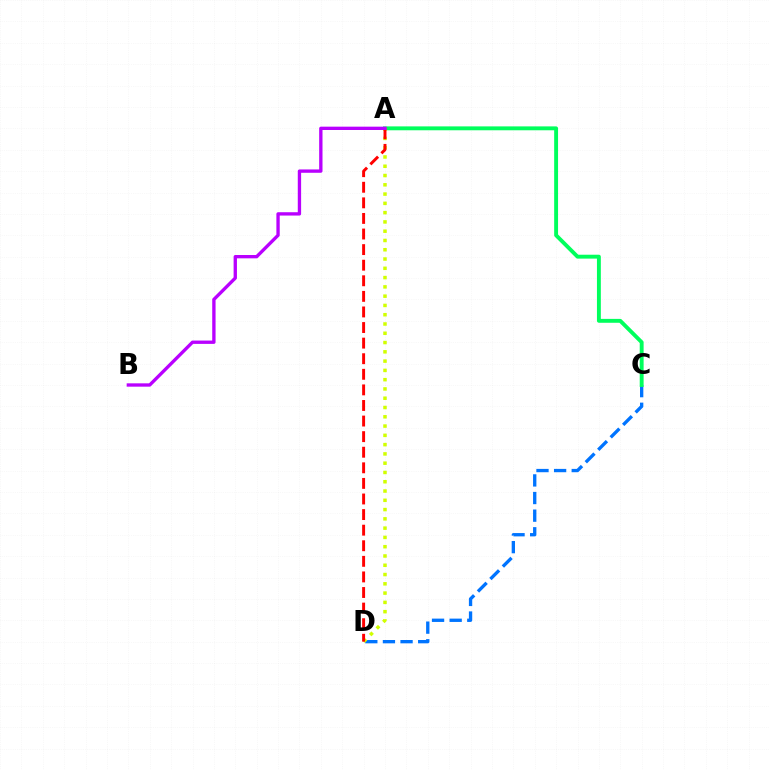{('C', 'D'): [{'color': '#0074ff', 'line_style': 'dashed', 'thickness': 2.39}], ('A', 'C'): [{'color': '#00ff5c', 'line_style': 'solid', 'thickness': 2.8}], ('A', 'D'): [{'color': '#d1ff00', 'line_style': 'dotted', 'thickness': 2.52}, {'color': '#ff0000', 'line_style': 'dashed', 'thickness': 2.12}], ('A', 'B'): [{'color': '#b900ff', 'line_style': 'solid', 'thickness': 2.4}]}